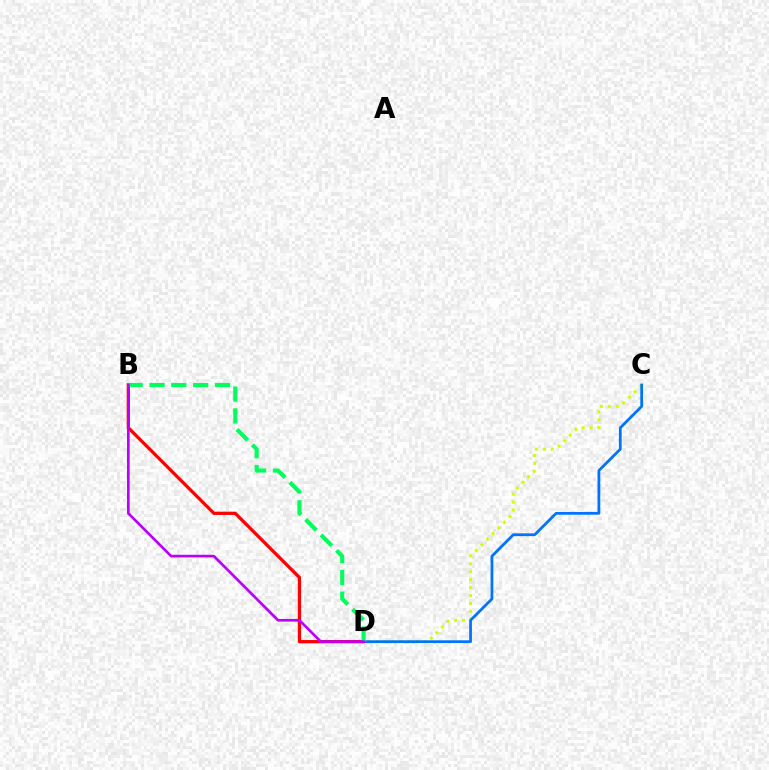{('C', 'D'): [{'color': '#d1ff00', 'line_style': 'dotted', 'thickness': 2.16}, {'color': '#0074ff', 'line_style': 'solid', 'thickness': 1.99}], ('B', 'D'): [{'color': '#ff0000', 'line_style': 'solid', 'thickness': 2.34}, {'color': '#00ff5c', 'line_style': 'dashed', 'thickness': 2.97}, {'color': '#b900ff', 'line_style': 'solid', 'thickness': 1.92}]}